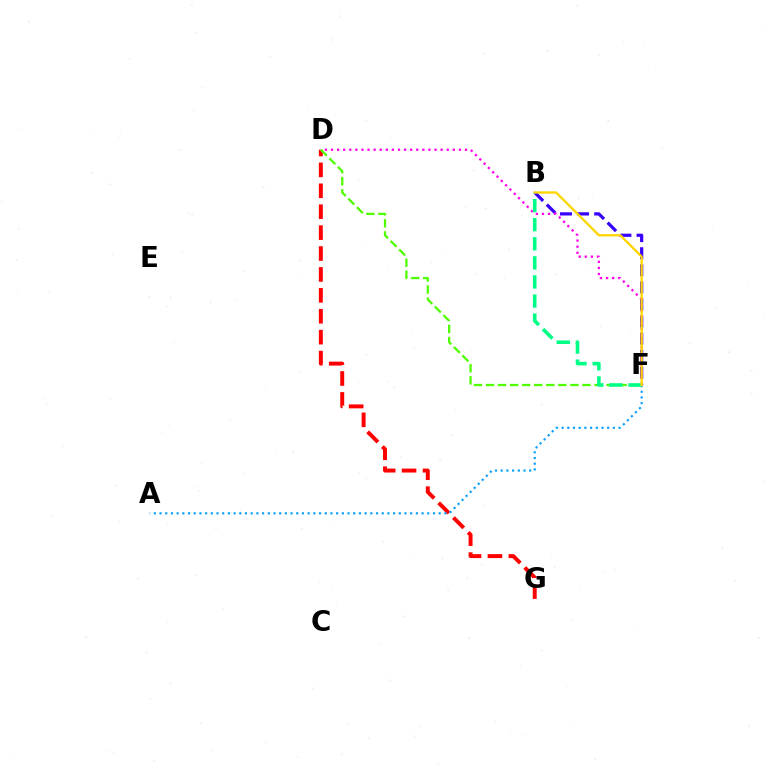{('B', 'F'): [{'color': '#3700ff', 'line_style': 'dashed', 'thickness': 2.32}, {'color': '#00ff86', 'line_style': 'dashed', 'thickness': 2.59}, {'color': '#ffd500', 'line_style': 'solid', 'thickness': 1.67}], ('D', 'F'): [{'color': '#ff00ed', 'line_style': 'dotted', 'thickness': 1.65}, {'color': '#4fff00', 'line_style': 'dashed', 'thickness': 1.64}], ('D', 'G'): [{'color': '#ff0000', 'line_style': 'dashed', 'thickness': 2.84}], ('A', 'F'): [{'color': '#009eff', 'line_style': 'dotted', 'thickness': 1.55}]}